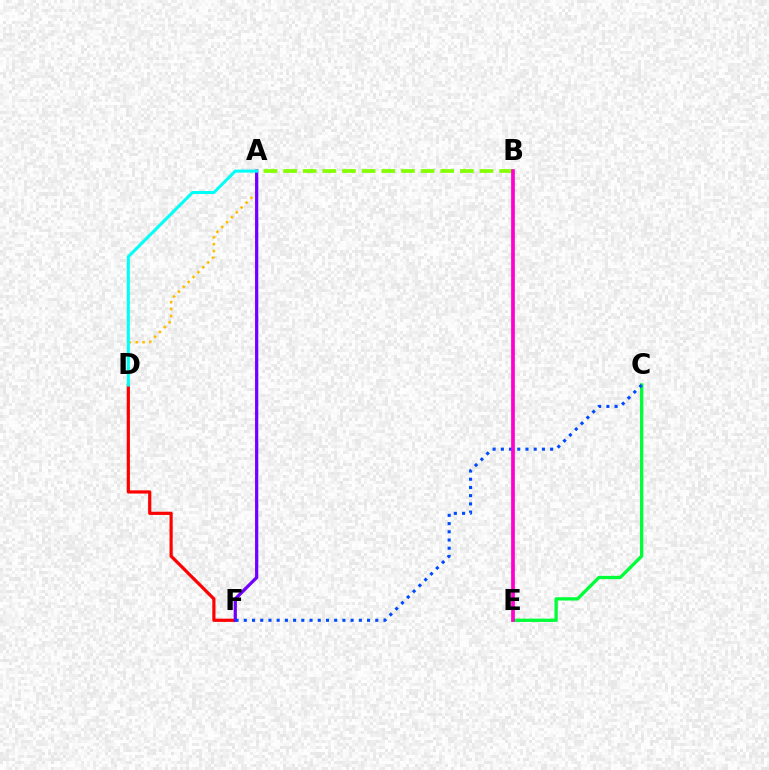{('A', 'B'): [{'color': '#84ff00', 'line_style': 'dashed', 'thickness': 2.67}], ('C', 'E'): [{'color': '#00ff39', 'line_style': 'solid', 'thickness': 2.39}], ('D', 'F'): [{'color': '#ff0000', 'line_style': 'solid', 'thickness': 2.29}], ('A', 'D'): [{'color': '#ffbd00', 'line_style': 'dotted', 'thickness': 1.87}, {'color': '#00fff6', 'line_style': 'solid', 'thickness': 2.19}], ('A', 'F'): [{'color': '#7200ff', 'line_style': 'solid', 'thickness': 2.32}], ('C', 'F'): [{'color': '#004bff', 'line_style': 'dotted', 'thickness': 2.23}], ('B', 'E'): [{'color': '#ff00cf', 'line_style': 'solid', 'thickness': 2.67}]}